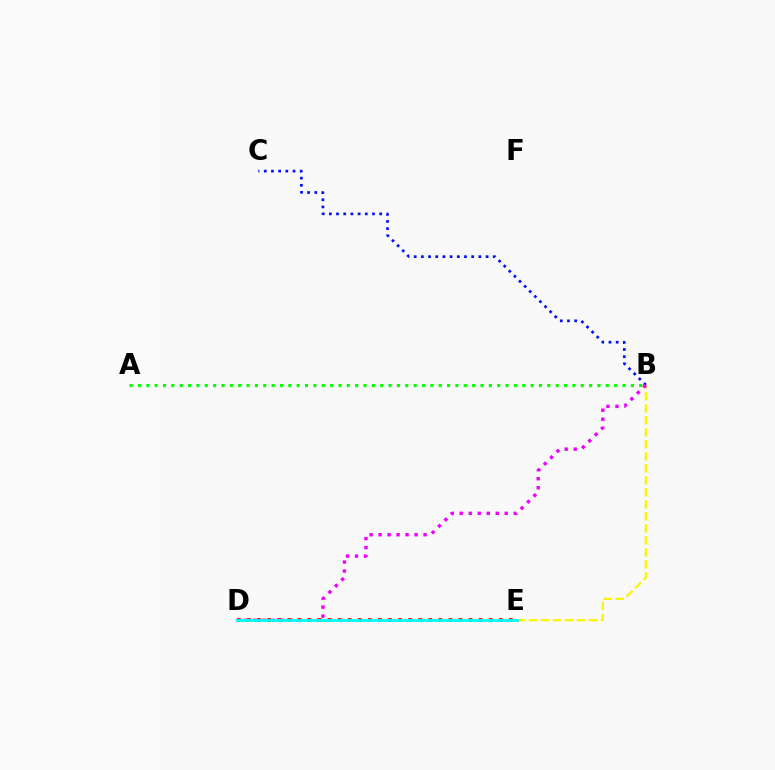{('B', 'E'): [{'color': '#fcf500', 'line_style': 'dashed', 'thickness': 1.63}], ('A', 'B'): [{'color': '#08ff00', 'line_style': 'dotted', 'thickness': 2.27}], ('B', 'C'): [{'color': '#0010ff', 'line_style': 'dotted', 'thickness': 1.95}], ('B', 'D'): [{'color': '#ee00ff', 'line_style': 'dotted', 'thickness': 2.44}], ('D', 'E'): [{'color': '#ff0000', 'line_style': 'dotted', 'thickness': 2.74}, {'color': '#00fff6', 'line_style': 'solid', 'thickness': 2.01}]}